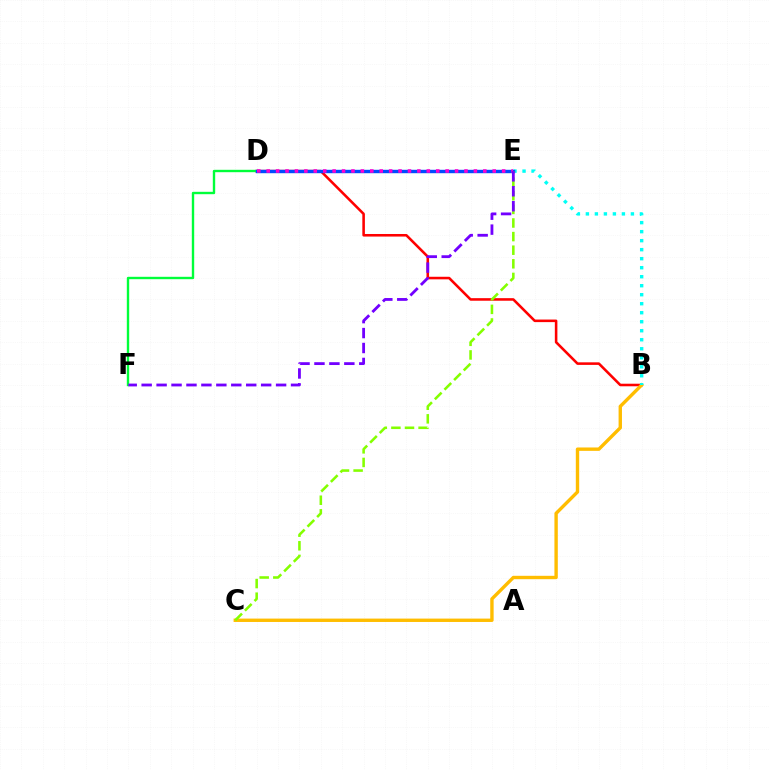{('B', 'D'): [{'color': '#ff0000', 'line_style': 'solid', 'thickness': 1.85}], ('D', 'F'): [{'color': '#00ff39', 'line_style': 'solid', 'thickness': 1.72}], ('B', 'C'): [{'color': '#ffbd00', 'line_style': 'solid', 'thickness': 2.43}], ('B', 'E'): [{'color': '#00fff6', 'line_style': 'dotted', 'thickness': 2.45}], ('D', 'E'): [{'color': '#004bff', 'line_style': 'solid', 'thickness': 2.45}, {'color': '#ff00cf', 'line_style': 'dotted', 'thickness': 2.56}], ('C', 'E'): [{'color': '#84ff00', 'line_style': 'dashed', 'thickness': 1.85}], ('E', 'F'): [{'color': '#7200ff', 'line_style': 'dashed', 'thickness': 2.03}]}